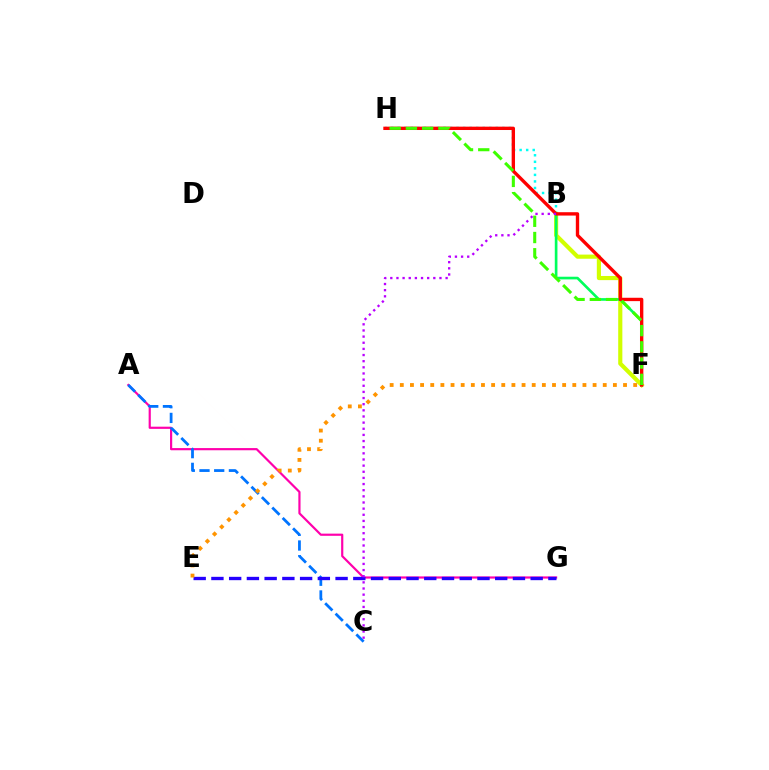{('B', 'H'): [{'color': '#00fff6', 'line_style': 'dotted', 'thickness': 1.78}], ('B', 'F'): [{'color': '#d1ff00', 'line_style': 'solid', 'thickness': 2.99}, {'color': '#00ff5c', 'line_style': 'solid', 'thickness': 1.92}], ('A', 'G'): [{'color': '#ff00ac', 'line_style': 'solid', 'thickness': 1.57}], ('A', 'C'): [{'color': '#0074ff', 'line_style': 'dashed', 'thickness': 2.0}], ('E', 'G'): [{'color': '#2500ff', 'line_style': 'dashed', 'thickness': 2.41}], ('F', 'H'): [{'color': '#ff0000', 'line_style': 'solid', 'thickness': 2.42}, {'color': '#3dff00', 'line_style': 'dashed', 'thickness': 2.21}], ('B', 'C'): [{'color': '#b900ff', 'line_style': 'dotted', 'thickness': 1.67}], ('E', 'F'): [{'color': '#ff9400', 'line_style': 'dotted', 'thickness': 2.76}]}